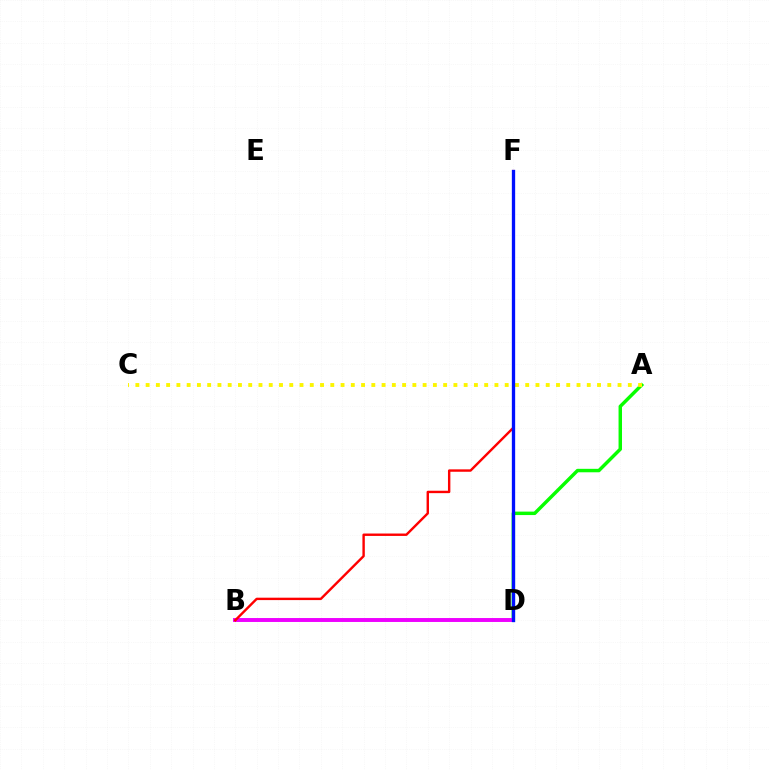{('D', 'F'): [{'color': '#00fff6', 'line_style': 'dashed', 'thickness': 1.9}, {'color': '#0010ff', 'line_style': 'solid', 'thickness': 2.38}], ('A', 'D'): [{'color': '#08ff00', 'line_style': 'solid', 'thickness': 2.49}], ('B', 'D'): [{'color': '#ee00ff', 'line_style': 'solid', 'thickness': 2.82}], ('B', 'F'): [{'color': '#ff0000', 'line_style': 'solid', 'thickness': 1.73}], ('A', 'C'): [{'color': '#fcf500', 'line_style': 'dotted', 'thickness': 2.79}]}